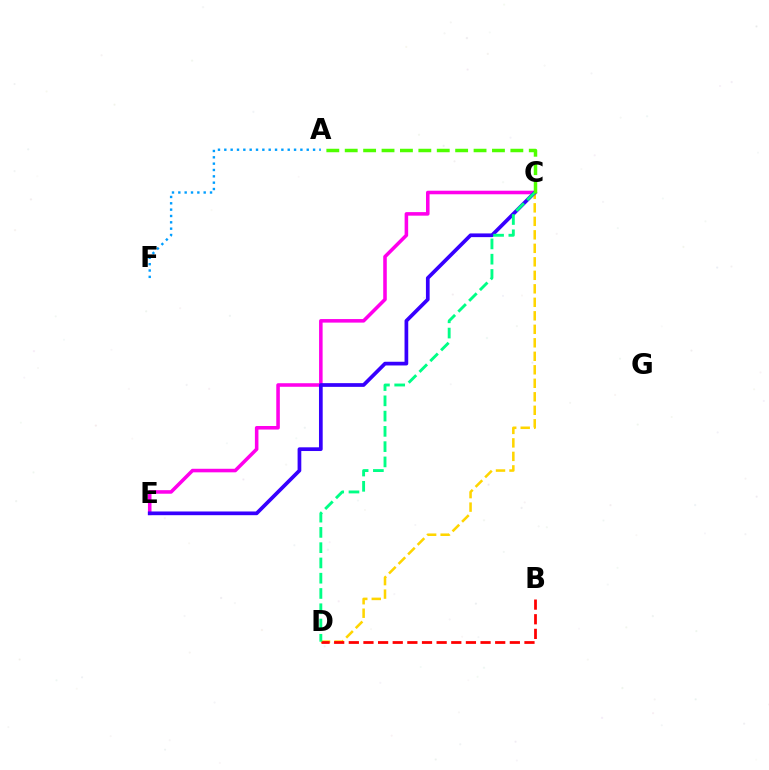{('C', 'D'): [{'color': '#ffd500', 'line_style': 'dashed', 'thickness': 1.83}, {'color': '#00ff86', 'line_style': 'dashed', 'thickness': 2.07}], ('C', 'E'): [{'color': '#ff00ed', 'line_style': 'solid', 'thickness': 2.56}, {'color': '#3700ff', 'line_style': 'solid', 'thickness': 2.67}], ('B', 'D'): [{'color': '#ff0000', 'line_style': 'dashed', 'thickness': 1.99}], ('A', 'F'): [{'color': '#009eff', 'line_style': 'dotted', 'thickness': 1.72}], ('A', 'C'): [{'color': '#4fff00', 'line_style': 'dashed', 'thickness': 2.5}]}